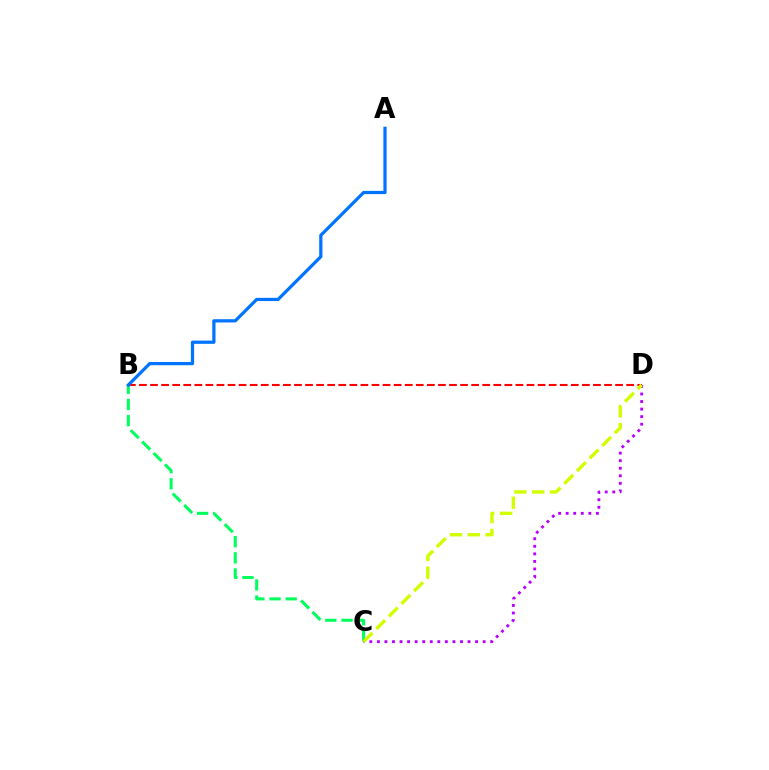{('B', 'C'): [{'color': '#00ff5c', 'line_style': 'dashed', 'thickness': 2.2}], ('C', 'D'): [{'color': '#b900ff', 'line_style': 'dotted', 'thickness': 2.05}, {'color': '#d1ff00', 'line_style': 'dashed', 'thickness': 2.43}], ('B', 'D'): [{'color': '#ff0000', 'line_style': 'dashed', 'thickness': 1.5}], ('A', 'B'): [{'color': '#0074ff', 'line_style': 'solid', 'thickness': 2.33}]}